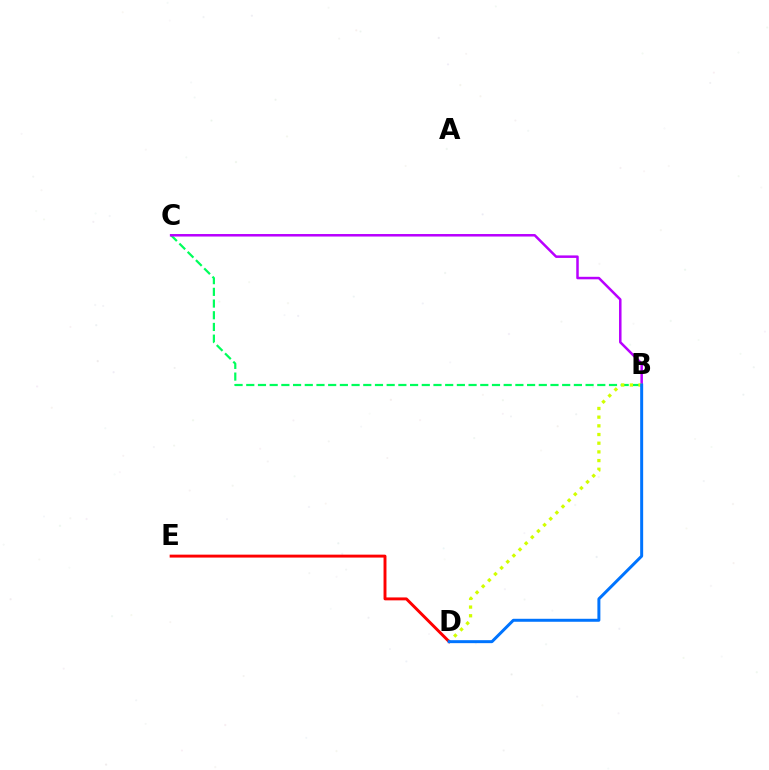{('B', 'C'): [{'color': '#00ff5c', 'line_style': 'dashed', 'thickness': 1.59}, {'color': '#b900ff', 'line_style': 'solid', 'thickness': 1.8}], ('B', 'D'): [{'color': '#d1ff00', 'line_style': 'dotted', 'thickness': 2.36}, {'color': '#0074ff', 'line_style': 'solid', 'thickness': 2.14}], ('D', 'E'): [{'color': '#ff0000', 'line_style': 'solid', 'thickness': 2.11}]}